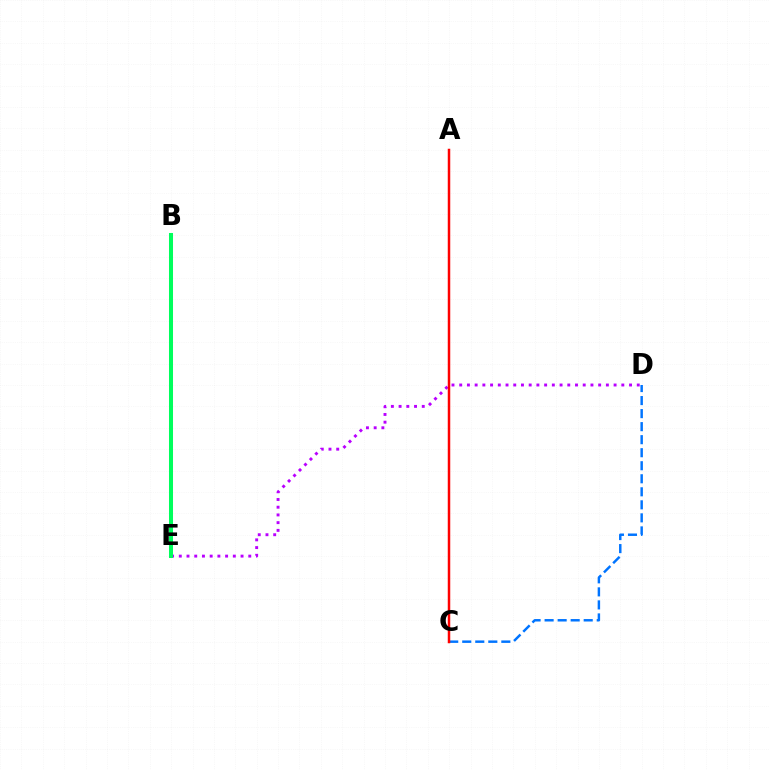{('B', 'E'): [{'color': '#d1ff00', 'line_style': 'dotted', 'thickness': 2.09}, {'color': '#00ff5c', 'line_style': 'solid', 'thickness': 2.9}], ('D', 'E'): [{'color': '#b900ff', 'line_style': 'dotted', 'thickness': 2.1}], ('C', 'D'): [{'color': '#0074ff', 'line_style': 'dashed', 'thickness': 1.77}], ('A', 'C'): [{'color': '#ff0000', 'line_style': 'solid', 'thickness': 1.79}]}